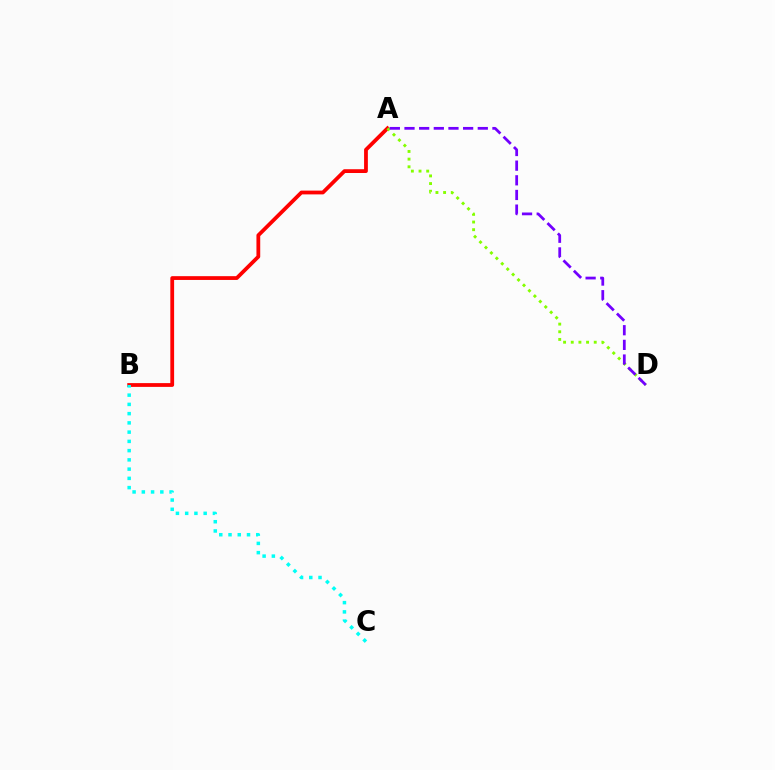{('A', 'B'): [{'color': '#ff0000', 'line_style': 'solid', 'thickness': 2.72}], ('A', 'D'): [{'color': '#84ff00', 'line_style': 'dotted', 'thickness': 2.08}, {'color': '#7200ff', 'line_style': 'dashed', 'thickness': 1.99}], ('B', 'C'): [{'color': '#00fff6', 'line_style': 'dotted', 'thickness': 2.51}]}